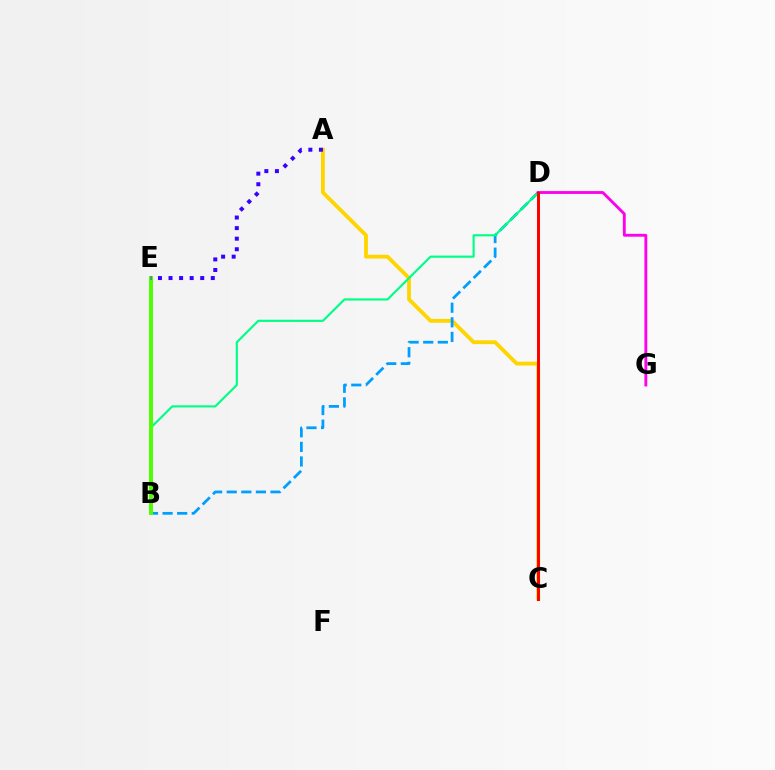{('A', 'C'): [{'color': '#ffd500', 'line_style': 'solid', 'thickness': 2.75}], ('B', 'D'): [{'color': '#009eff', 'line_style': 'dashed', 'thickness': 1.98}, {'color': '#00ff86', 'line_style': 'solid', 'thickness': 1.56}], ('B', 'E'): [{'color': '#4fff00', 'line_style': 'solid', 'thickness': 2.85}], ('D', 'G'): [{'color': '#ff00ed', 'line_style': 'solid', 'thickness': 2.05}], ('A', 'E'): [{'color': '#3700ff', 'line_style': 'dotted', 'thickness': 2.87}], ('C', 'D'): [{'color': '#ff0000', 'line_style': 'solid', 'thickness': 2.15}]}